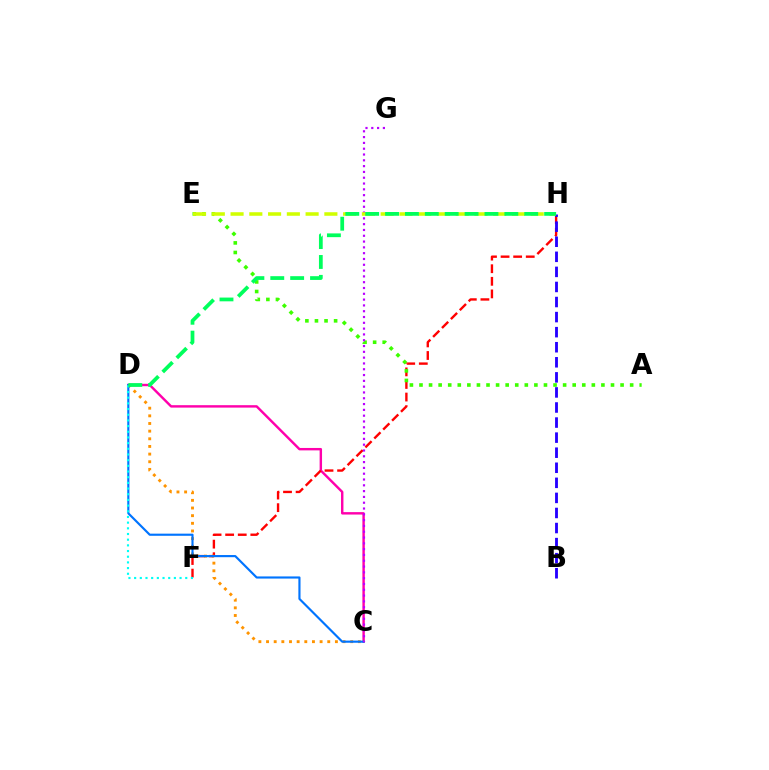{('C', 'D'): [{'color': '#ff00ac', 'line_style': 'solid', 'thickness': 1.74}, {'color': '#ff9400', 'line_style': 'dotted', 'thickness': 2.08}, {'color': '#0074ff', 'line_style': 'solid', 'thickness': 1.55}], ('F', 'H'): [{'color': '#ff0000', 'line_style': 'dashed', 'thickness': 1.71}], ('A', 'E'): [{'color': '#3dff00', 'line_style': 'dotted', 'thickness': 2.6}], ('B', 'H'): [{'color': '#2500ff', 'line_style': 'dashed', 'thickness': 2.05}], ('D', 'F'): [{'color': '#00fff6', 'line_style': 'dotted', 'thickness': 1.54}], ('C', 'G'): [{'color': '#b900ff', 'line_style': 'dotted', 'thickness': 1.58}], ('E', 'H'): [{'color': '#d1ff00', 'line_style': 'dashed', 'thickness': 2.55}], ('D', 'H'): [{'color': '#00ff5c', 'line_style': 'dashed', 'thickness': 2.7}]}